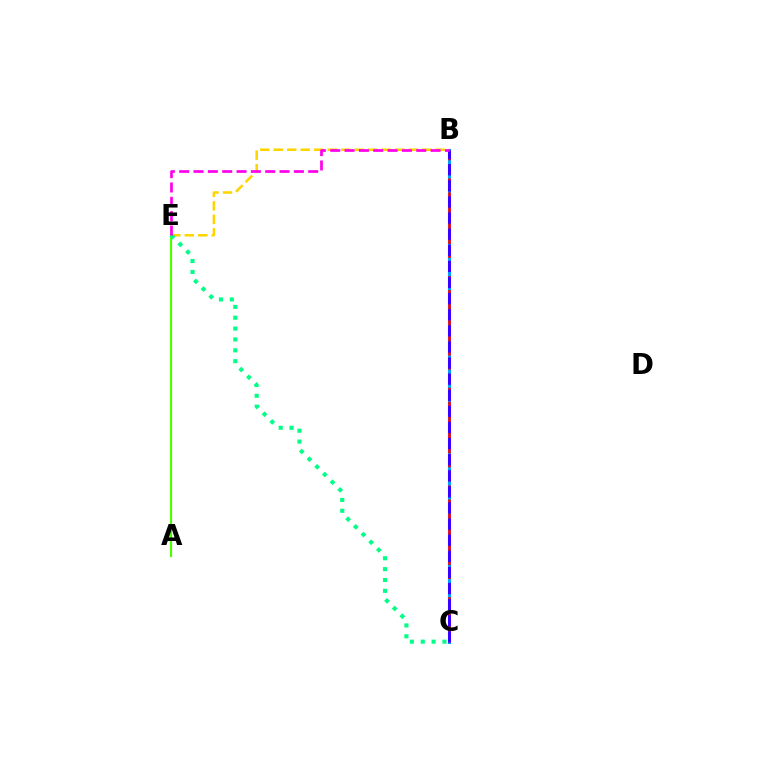{('A', 'E'): [{'color': '#4fff00', 'line_style': 'solid', 'thickness': 1.56}], ('B', 'C'): [{'color': '#009eff', 'line_style': 'solid', 'thickness': 2.19}, {'color': '#ff0000', 'line_style': 'dashed', 'thickness': 1.9}, {'color': '#3700ff', 'line_style': 'dashed', 'thickness': 2.19}], ('B', 'E'): [{'color': '#ffd500', 'line_style': 'dashed', 'thickness': 1.83}, {'color': '#ff00ed', 'line_style': 'dashed', 'thickness': 1.95}], ('C', 'E'): [{'color': '#00ff86', 'line_style': 'dotted', 'thickness': 2.95}]}